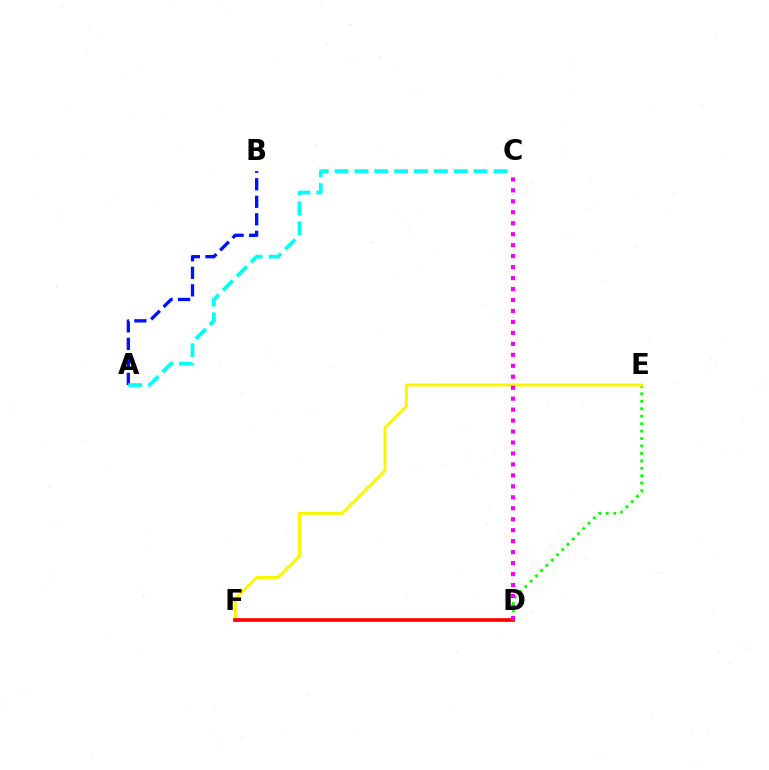{('A', 'B'): [{'color': '#0010ff', 'line_style': 'dashed', 'thickness': 2.38}], ('A', 'C'): [{'color': '#00fff6', 'line_style': 'dashed', 'thickness': 2.7}], ('D', 'E'): [{'color': '#08ff00', 'line_style': 'dotted', 'thickness': 2.02}], ('E', 'F'): [{'color': '#fcf500', 'line_style': 'solid', 'thickness': 2.13}], ('D', 'F'): [{'color': '#ff0000', 'line_style': 'solid', 'thickness': 2.65}], ('C', 'D'): [{'color': '#ee00ff', 'line_style': 'dotted', 'thickness': 2.98}]}